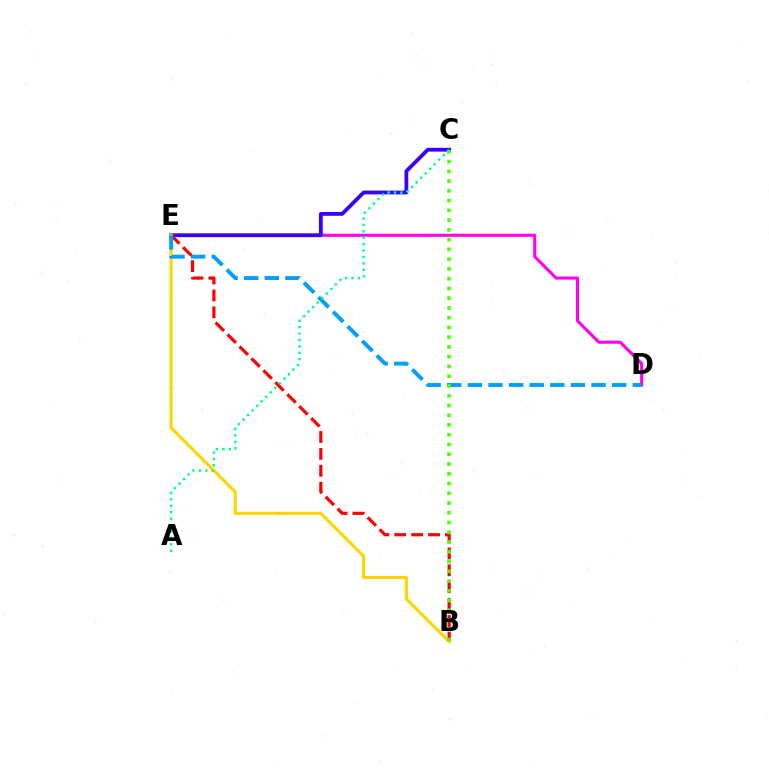{('D', 'E'): [{'color': '#ff00ed', 'line_style': 'solid', 'thickness': 2.22}, {'color': '#009eff', 'line_style': 'dashed', 'thickness': 2.8}], ('C', 'E'): [{'color': '#3700ff', 'line_style': 'solid', 'thickness': 2.73}], ('B', 'E'): [{'color': '#ff0000', 'line_style': 'dashed', 'thickness': 2.3}, {'color': '#ffd500', 'line_style': 'solid', 'thickness': 2.24}], ('B', 'C'): [{'color': '#4fff00', 'line_style': 'dotted', 'thickness': 2.65}], ('A', 'C'): [{'color': '#00ff86', 'line_style': 'dotted', 'thickness': 1.74}]}